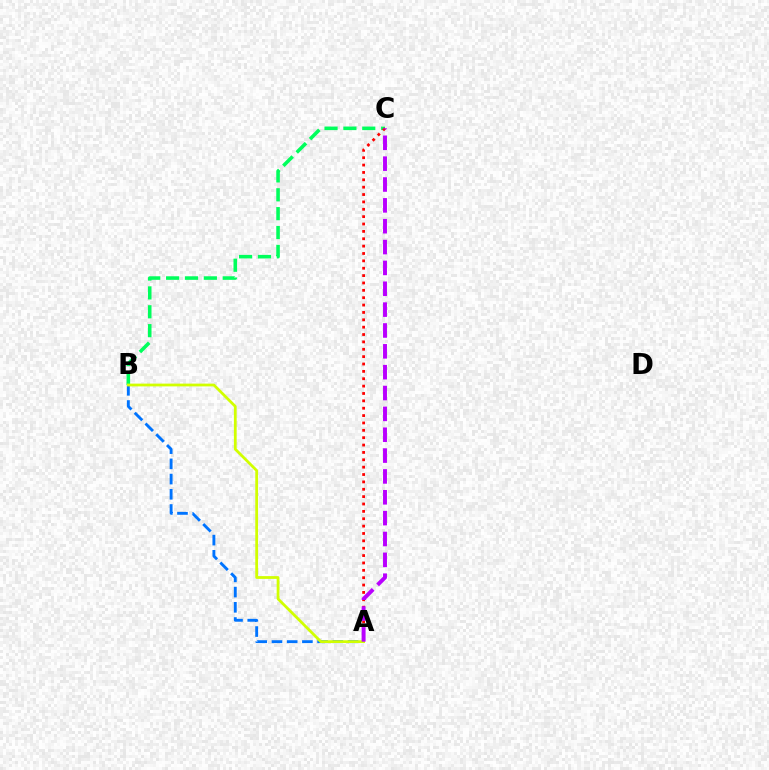{('B', 'C'): [{'color': '#00ff5c', 'line_style': 'dashed', 'thickness': 2.56}], ('A', 'C'): [{'color': '#ff0000', 'line_style': 'dotted', 'thickness': 2.0}, {'color': '#b900ff', 'line_style': 'dashed', 'thickness': 2.83}], ('A', 'B'): [{'color': '#0074ff', 'line_style': 'dashed', 'thickness': 2.07}, {'color': '#d1ff00', 'line_style': 'solid', 'thickness': 2.0}]}